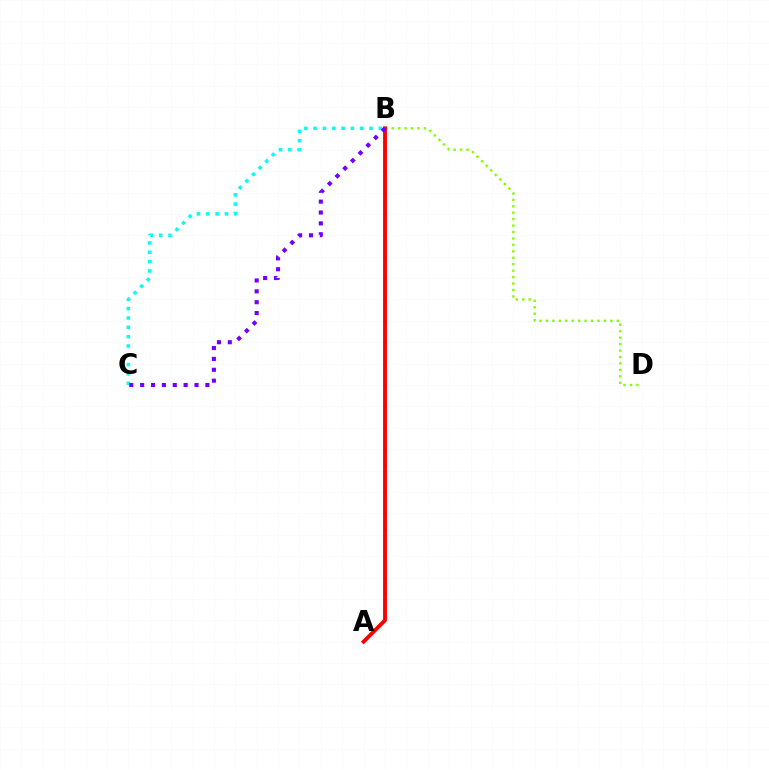{('B', 'D'): [{'color': '#84ff00', 'line_style': 'dotted', 'thickness': 1.75}], ('B', 'C'): [{'color': '#00fff6', 'line_style': 'dotted', 'thickness': 2.53}, {'color': '#7200ff', 'line_style': 'dotted', 'thickness': 2.95}], ('A', 'B'): [{'color': '#ff0000', 'line_style': 'solid', 'thickness': 2.77}]}